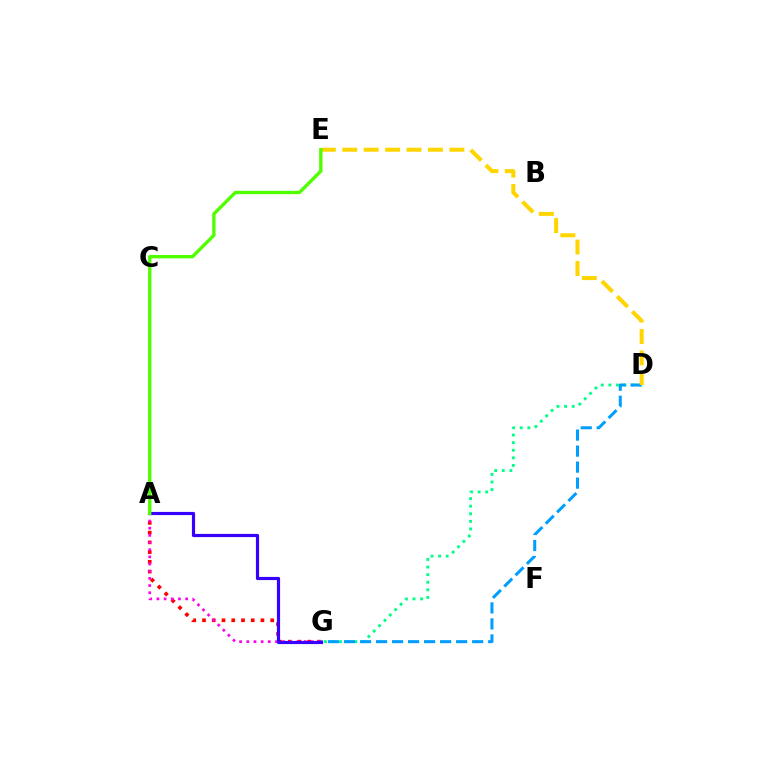{('A', 'G'): [{'color': '#ff0000', 'line_style': 'dotted', 'thickness': 2.65}, {'color': '#ff00ed', 'line_style': 'dotted', 'thickness': 1.95}, {'color': '#3700ff', 'line_style': 'solid', 'thickness': 2.29}], ('D', 'G'): [{'color': '#00ff86', 'line_style': 'dotted', 'thickness': 2.06}, {'color': '#009eff', 'line_style': 'dashed', 'thickness': 2.18}], ('D', 'E'): [{'color': '#ffd500', 'line_style': 'dashed', 'thickness': 2.91}], ('A', 'E'): [{'color': '#4fff00', 'line_style': 'solid', 'thickness': 2.42}]}